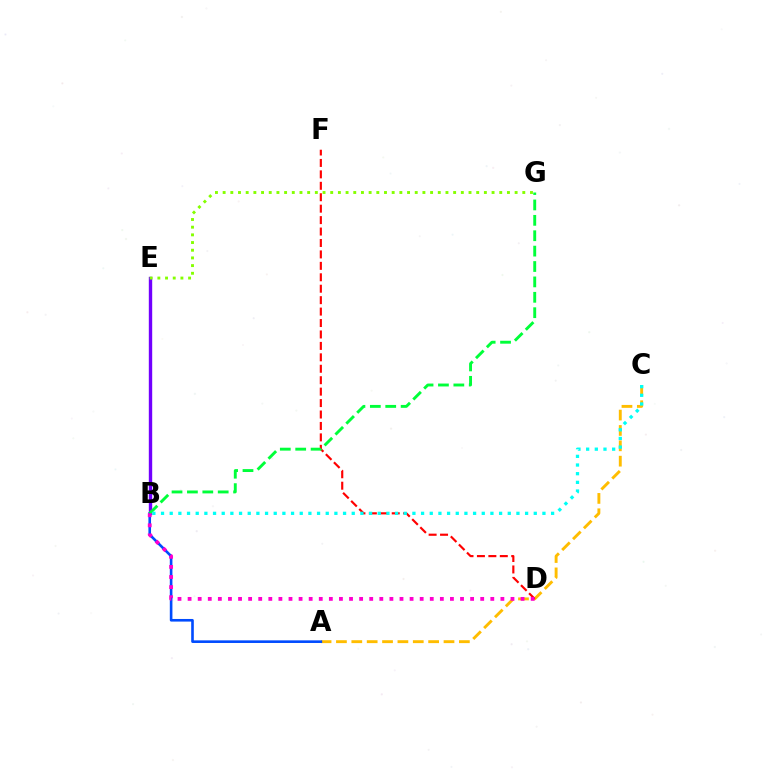{('B', 'E'): [{'color': '#7200ff', 'line_style': 'solid', 'thickness': 2.44}], ('E', 'G'): [{'color': '#84ff00', 'line_style': 'dotted', 'thickness': 2.09}], ('A', 'C'): [{'color': '#ffbd00', 'line_style': 'dashed', 'thickness': 2.09}], ('A', 'B'): [{'color': '#004bff', 'line_style': 'solid', 'thickness': 1.89}], ('D', 'F'): [{'color': '#ff0000', 'line_style': 'dashed', 'thickness': 1.55}], ('B', 'G'): [{'color': '#00ff39', 'line_style': 'dashed', 'thickness': 2.09}], ('B', 'D'): [{'color': '#ff00cf', 'line_style': 'dotted', 'thickness': 2.74}], ('B', 'C'): [{'color': '#00fff6', 'line_style': 'dotted', 'thickness': 2.36}]}